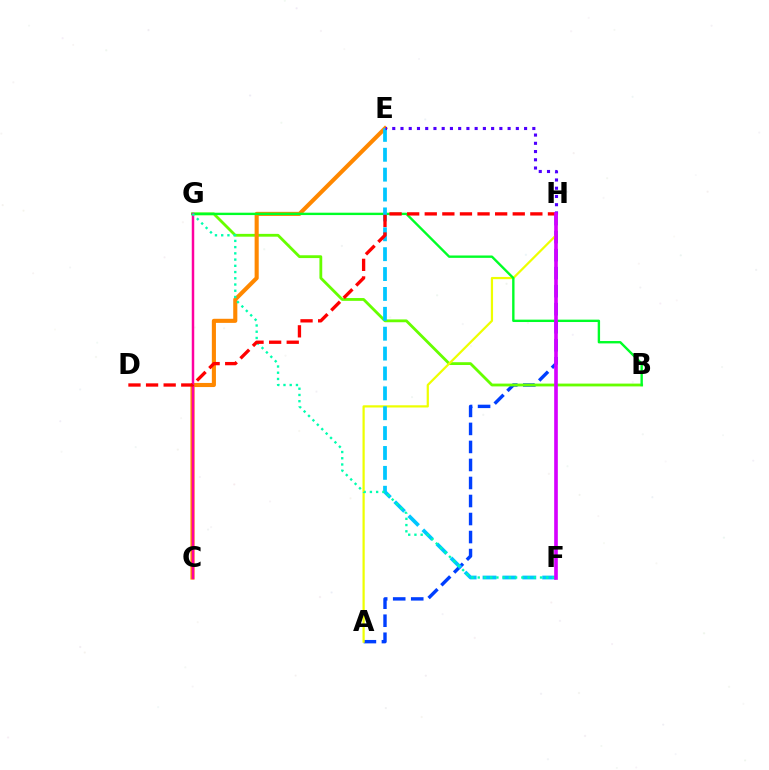{('A', 'H'): [{'color': '#003fff', 'line_style': 'dashed', 'thickness': 2.45}, {'color': '#eeff00', 'line_style': 'solid', 'thickness': 1.6}], ('B', 'G'): [{'color': '#66ff00', 'line_style': 'solid', 'thickness': 2.02}, {'color': '#00ff27', 'line_style': 'solid', 'thickness': 1.71}], ('C', 'E'): [{'color': '#ff8800', 'line_style': 'solid', 'thickness': 2.95}], ('C', 'G'): [{'color': '#ff00a0', 'line_style': 'solid', 'thickness': 1.78}], ('E', 'F'): [{'color': '#00c7ff', 'line_style': 'dashed', 'thickness': 2.7}], ('F', 'G'): [{'color': '#00ffaf', 'line_style': 'dotted', 'thickness': 1.69}], ('D', 'H'): [{'color': '#ff0000', 'line_style': 'dashed', 'thickness': 2.39}], ('E', 'H'): [{'color': '#4f00ff', 'line_style': 'dotted', 'thickness': 2.24}], ('F', 'H'): [{'color': '#d600ff', 'line_style': 'solid', 'thickness': 2.62}]}